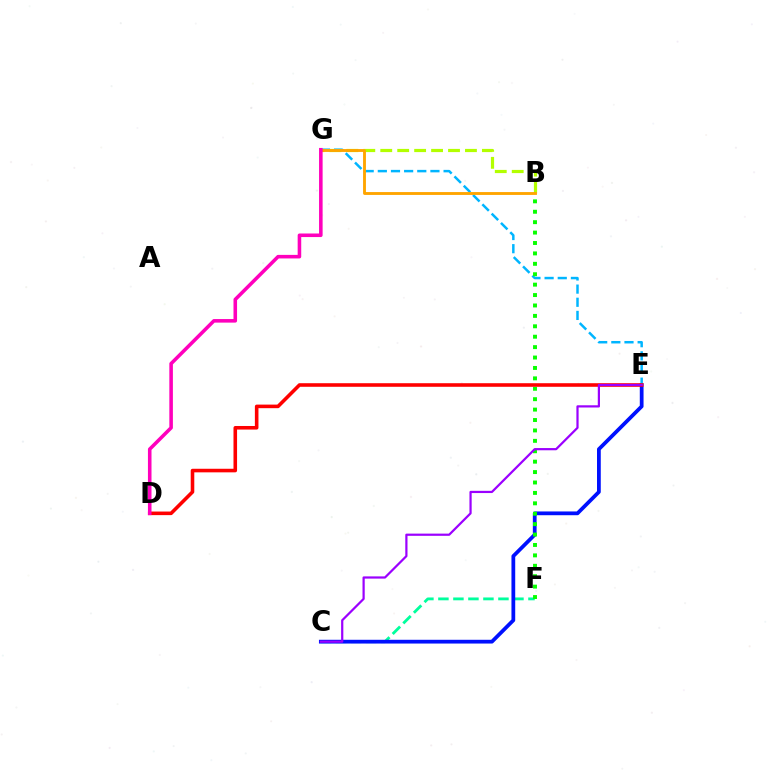{('B', 'G'): [{'color': '#b3ff00', 'line_style': 'dashed', 'thickness': 2.3}, {'color': '#ffa500', 'line_style': 'solid', 'thickness': 2.06}], ('C', 'F'): [{'color': '#00ff9d', 'line_style': 'dashed', 'thickness': 2.04}], ('C', 'E'): [{'color': '#0010ff', 'line_style': 'solid', 'thickness': 2.71}, {'color': '#9b00ff', 'line_style': 'solid', 'thickness': 1.59}], ('E', 'G'): [{'color': '#00b5ff', 'line_style': 'dashed', 'thickness': 1.79}], ('B', 'F'): [{'color': '#08ff00', 'line_style': 'dotted', 'thickness': 2.83}], ('D', 'E'): [{'color': '#ff0000', 'line_style': 'solid', 'thickness': 2.58}], ('D', 'G'): [{'color': '#ff00bd', 'line_style': 'solid', 'thickness': 2.57}]}